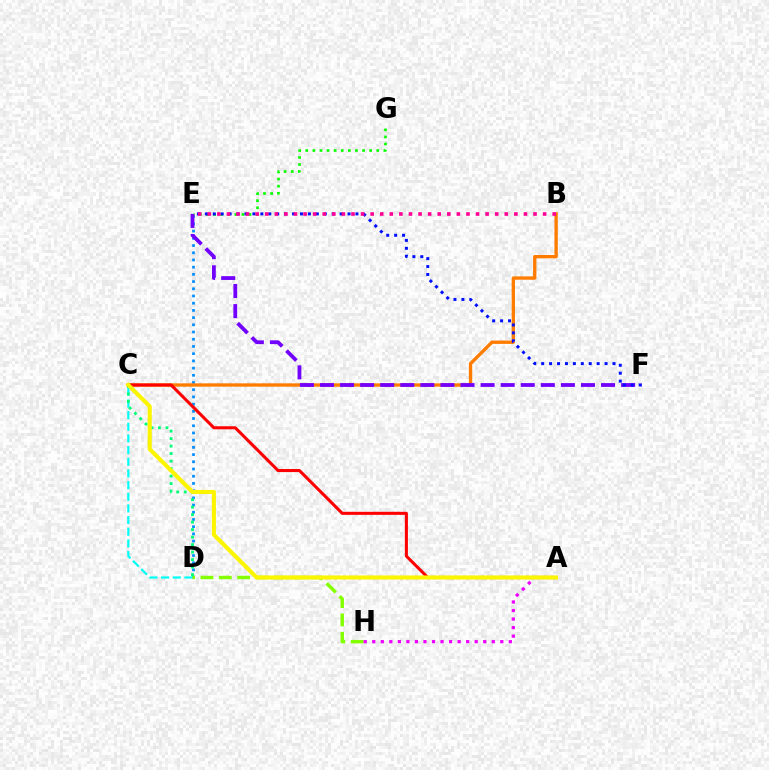{('E', 'G'): [{'color': '#08ff00', 'line_style': 'dotted', 'thickness': 1.93}], ('D', 'E'): [{'color': '#008cff', 'line_style': 'dotted', 'thickness': 1.96}], ('C', 'D'): [{'color': '#00fff6', 'line_style': 'dashed', 'thickness': 1.58}, {'color': '#00ff74', 'line_style': 'dotted', 'thickness': 2.04}], ('B', 'C'): [{'color': '#ff7c00', 'line_style': 'solid', 'thickness': 2.4}], ('D', 'H'): [{'color': '#84ff00', 'line_style': 'dashed', 'thickness': 2.49}], ('E', 'F'): [{'color': '#7200ff', 'line_style': 'dashed', 'thickness': 2.73}, {'color': '#0010ff', 'line_style': 'dotted', 'thickness': 2.15}], ('A', 'H'): [{'color': '#ee00ff', 'line_style': 'dotted', 'thickness': 2.32}], ('A', 'C'): [{'color': '#ff0000', 'line_style': 'solid', 'thickness': 2.2}, {'color': '#fcf500', 'line_style': 'solid', 'thickness': 2.95}], ('B', 'E'): [{'color': '#ff0094', 'line_style': 'dotted', 'thickness': 2.6}]}